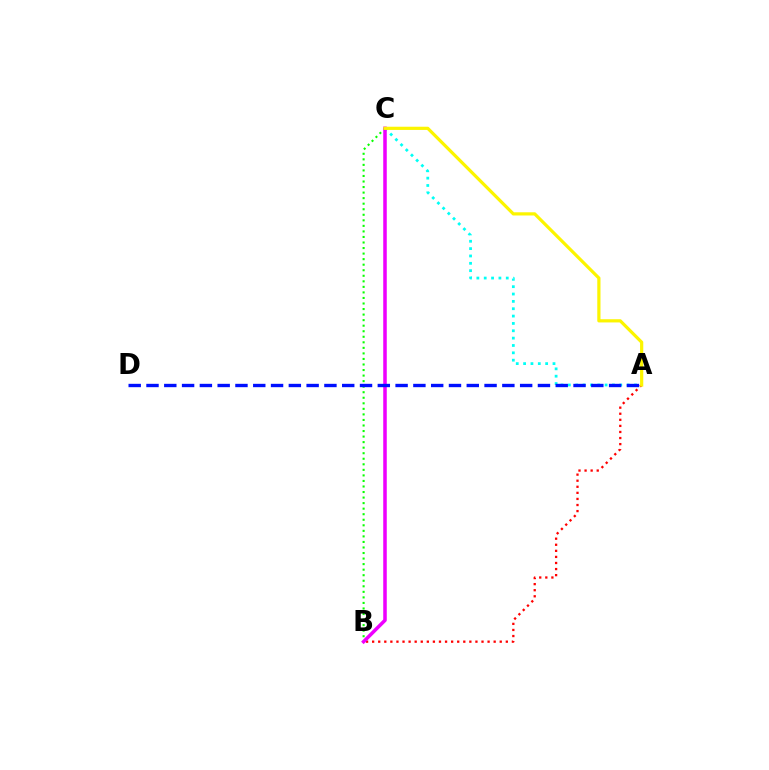{('A', 'B'): [{'color': '#ff0000', 'line_style': 'dotted', 'thickness': 1.65}], ('A', 'C'): [{'color': '#00fff6', 'line_style': 'dotted', 'thickness': 2.0}, {'color': '#fcf500', 'line_style': 'solid', 'thickness': 2.31}], ('B', 'C'): [{'color': '#08ff00', 'line_style': 'dotted', 'thickness': 1.51}, {'color': '#ee00ff', 'line_style': 'solid', 'thickness': 2.54}], ('A', 'D'): [{'color': '#0010ff', 'line_style': 'dashed', 'thickness': 2.42}]}